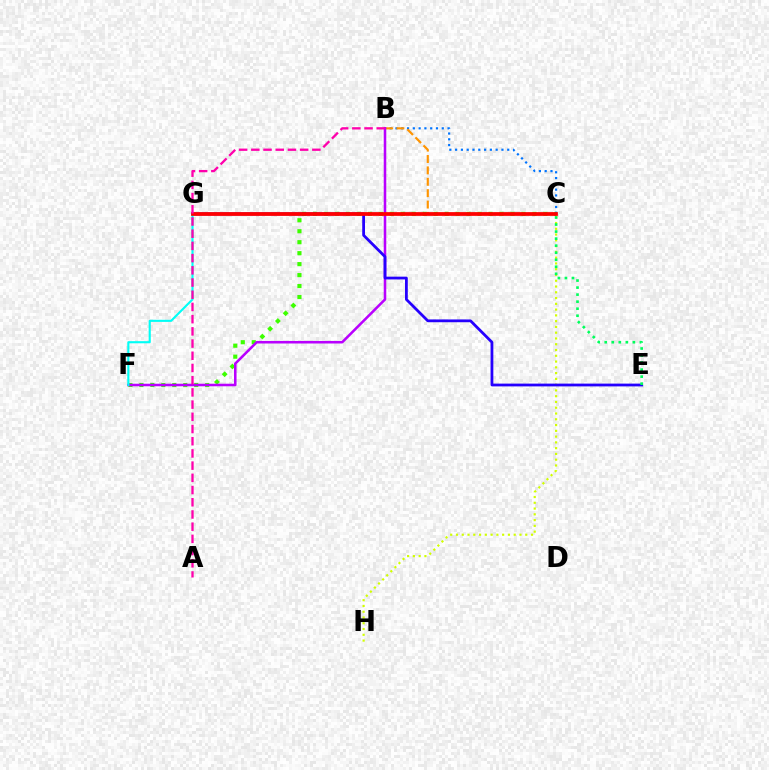{('C', 'F'): [{'color': '#3dff00', 'line_style': 'dotted', 'thickness': 2.98}], ('B', 'C'): [{'color': '#0074ff', 'line_style': 'dotted', 'thickness': 1.57}, {'color': '#ff9400', 'line_style': 'dashed', 'thickness': 1.55}], ('C', 'H'): [{'color': '#d1ff00', 'line_style': 'dotted', 'thickness': 1.57}], ('B', 'F'): [{'color': '#b900ff', 'line_style': 'solid', 'thickness': 1.83}], ('E', 'G'): [{'color': '#2500ff', 'line_style': 'solid', 'thickness': 2.0}], ('F', 'G'): [{'color': '#00fff6', 'line_style': 'solid', 'thickness': 1.53}], ('C', 'G'): [{'color': '#ff0000', 'line_style': 'solid', 'thickness': 2.69}], ('C', 'E'): [{'color': '#00ff5c', 'line_style': 'dotted', 'thickness': 1.91}], ('A', 'B'): [{'color': '#ff00ac', 'line_style': 'dashed', 'thickness': 1.66}]}